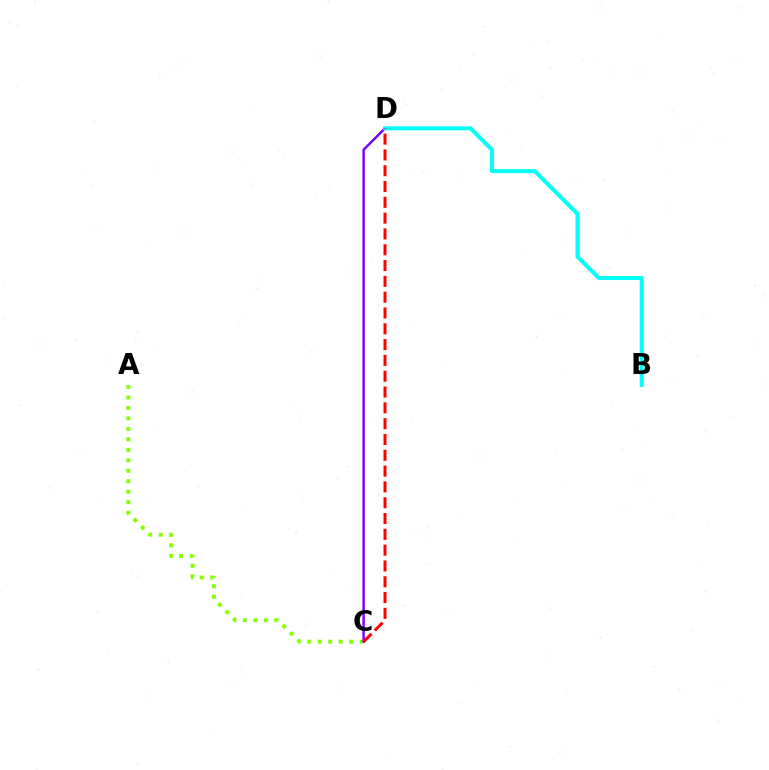{('A', 'C'): [{'color': '#84ff00', 'line_style': 'dotted', 'thickness': 2.85}], ('C', 'D'): [{'color': '#7200ff', 'line_style': 'solid', 'thickness': 1.73}, {'color': '#ff0000', 'line_style': 'dashed', 'thickness': 2.15}], ('B', 'D'): [{'color': '#00fff6', 'line_style': 'solid', 'thickness': 2.88}]}